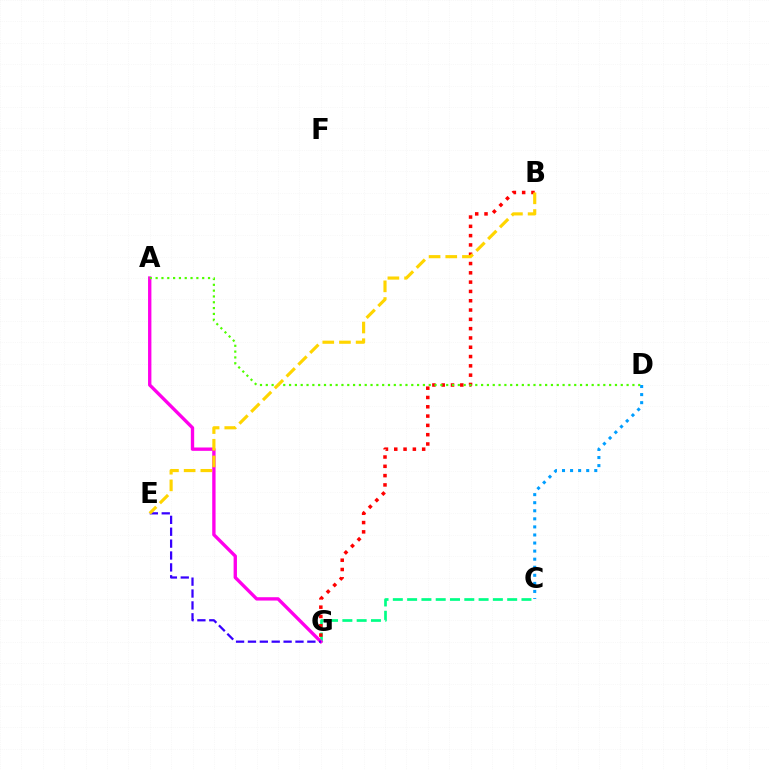{('C', 'G'): [{'color': '#00ff86', 'line_style': 'dashed', 'thickness': 1.94}], ('B', 'G'): [{'color': '#ff0000', 'line_style': 'dotted', 'thickness': 2.53}], ('A', 'G'): [{'color': '#ff00ed', 'line_style': 'solid', 'thickness': 2.41}], ('A', 'D'): [{'color': '#4fff00', 'line_style': 'dotted', 'thickness': 1.58}], ('E', 'G'): [{'color': '#3700ff', 'line_style': 'dashed', 'thickness': 1.61}], ('B', 'E'): [{'color': '#ffd500', 'line_style': 'dashed', 'thickness': 2.27}], ('C', 'D'): [{'color': '#009eff', 'line_style': 'dotted', 'thickness': 2.19}]}